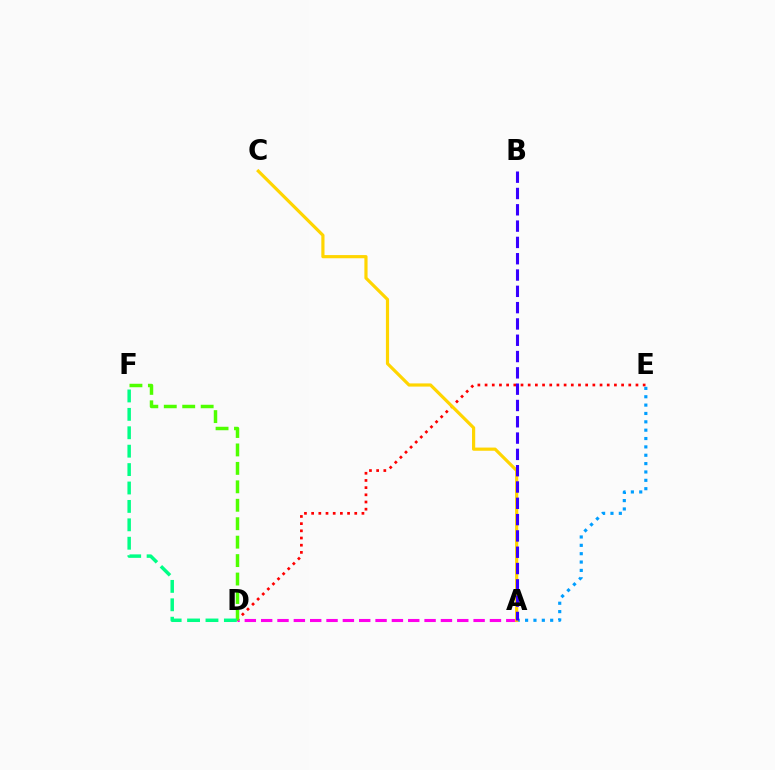{('D', 'E'): [{'color': '#ff0000', 'line_style': 'dotted', 'thickness': 1.95}], ('A', 'E'): [{'color': '#009eff', 'line_style': 'dotted', 'thickness': 2.27}], ('A', 'D'): [{'color': '#ff00ed', 'line_style': 'dashed', 'thickness': 2.22}], ('D', 'F'): [{'color': '#4fff00', 'line_style': 'dashed', 'thickness': 2.51}, {'color': '#00ff86', 'line_style': 'dashed', 'thickness': 2.5}], ('A', 'C'): [{'color': '#ffd500', 'line_style': 'solid', 'thickness': 2.29}], ('A', 'B'): [{'color': '#3700ff', 'line_style': 'dashed', 'thickness': 2.22}]}